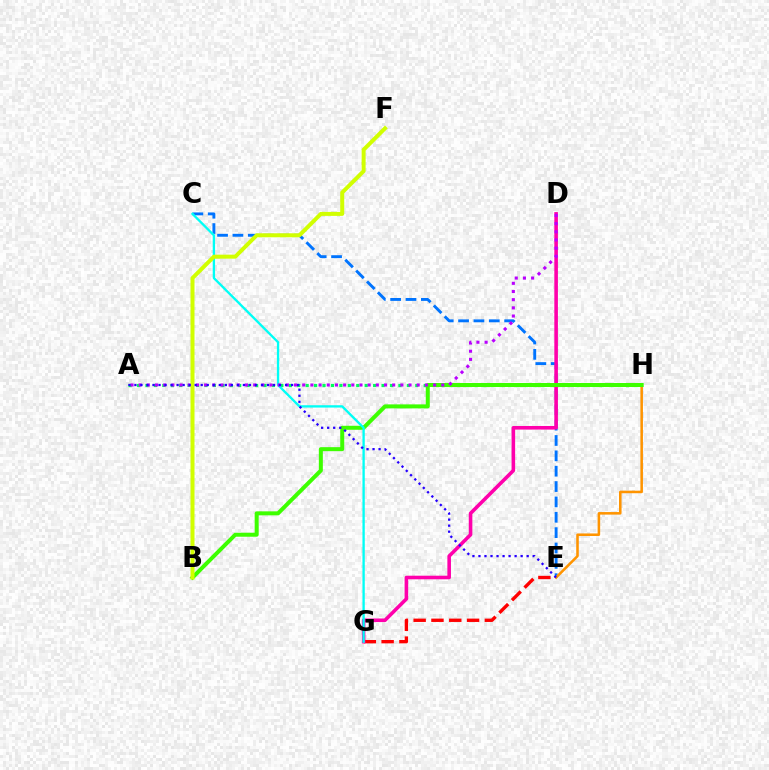{('A', 'H'): [{'color': '#00ff5c', 'line_style': 'dotted', 'thickness': 2.29}], ('C', 'E'): [{'color': '#0074ff', 'line_style': 'dashed', 'thickness': 2.09}], ('E', 'G'): [{'color': '#ff0000', 'line_style': 'dashed', 'thickness': 2.42}], ('E', 'H'): [{'color': '#ff9400', 'line_style': 'solid', 'thickness': 1.84}], ('D', 'G'): [{'color': '#ff00ac', 'line_style': 'solid', 'thickness': 2.58}], ('B', 'H'): [{'color': '#3dff00', 'line_style': 'solid', 'thickness': 2.88}], ('C', 'G'): [{'color': '#00fff6', 'line_style': 'solid', 'thickness': 1.68}], ('A', 'D'): [{'color': '#b900ff', 'line_style': 'dotted', 'thickness': 2.22}], ('B', 'F'): [{'color': '#d1ff00', 'line_style': 'solid', 'thickness': 2.88}], ('A', 'E'): [{'color': '#2500ff', 'line_style': 'dotted', 'thickness': 1.64}]}